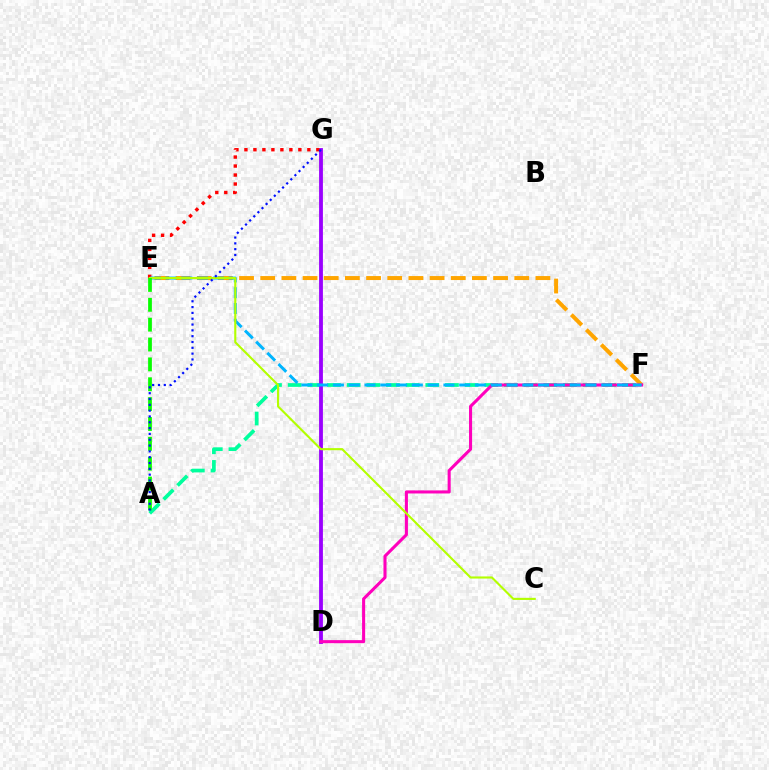{('A', 'F'): [{'color': '#00ff9d', 'line_style': 'dashed', 'thickness': 2.67}], ('E', 'F'): [{'color': '#ffa500', 'line_style': 'dashed', 'thickness': 2.88}, {'color': '#00b5ff', 'line_style': 'dashed', 'thickness': 2.14}], ('D', 'G'): [{'color': '#9b00ff', 'line_style': 'solid', 'thickness': 2.75}], ('D', 'F'): [{'color': '#ff00bd', 'line_style': 'solid', 'thickness': 2.21}], ('E', 'G'): [{'color': '#ff0000', 'line_style': 'dotted', 'thickness': 2.44}], ('C', 'E'): [{'color': '#b3ff00', 'line_style': 'solid', 'thickness': 1.53}], ('A', 'E'): [{'color': '#08ff00', 'line_style': 'dashed', 'thickness': 2.7}], ('A', 'G'): [{'color': '#0010ff', 'line_style': 'dotted', 'thickness': 1.58}]}